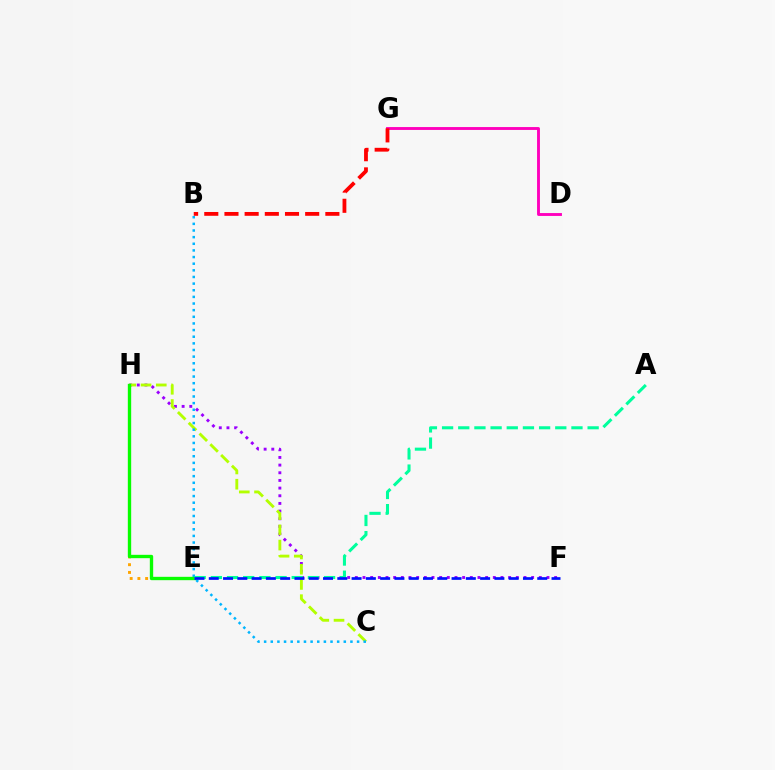{('F', 'H'): [{'color': '#9b00ff', 'line_style': 'dotted', 'thickness': 2.08}], ('E', 'H'): [{'color': '#ffa500', 'line_style': 'dotted', 'thickness': 2.1}, {'color': '#08ff00', 'line_style': 'solid', 'thickness': 2.41}], ('D', 'G'): [{'color': '#ff00bd', 'line_style': 'solid', 'thickness': 2.08}], ('C', 'H'): [{'color': '#b3ff00', 'line_style': 'dashed', 'thickness': 2.07}], ('B', 'C'): [{'color': '#00b5ff', 'line_style': 'dotted', 'thickness': 1.8}], ('B', 'G'): [{'color': '#ff0000', 'line_style': 'dashed', 'thickness': 2.74}], ('A', 'E'): [{'color': '#00ff9d', 'line_style': 'dashed', 'thickness': 2.2}], ('E', 'F'): [{'color': '#0010ff', 'line_style': 'dashed', 'thickness': 1.94}]}